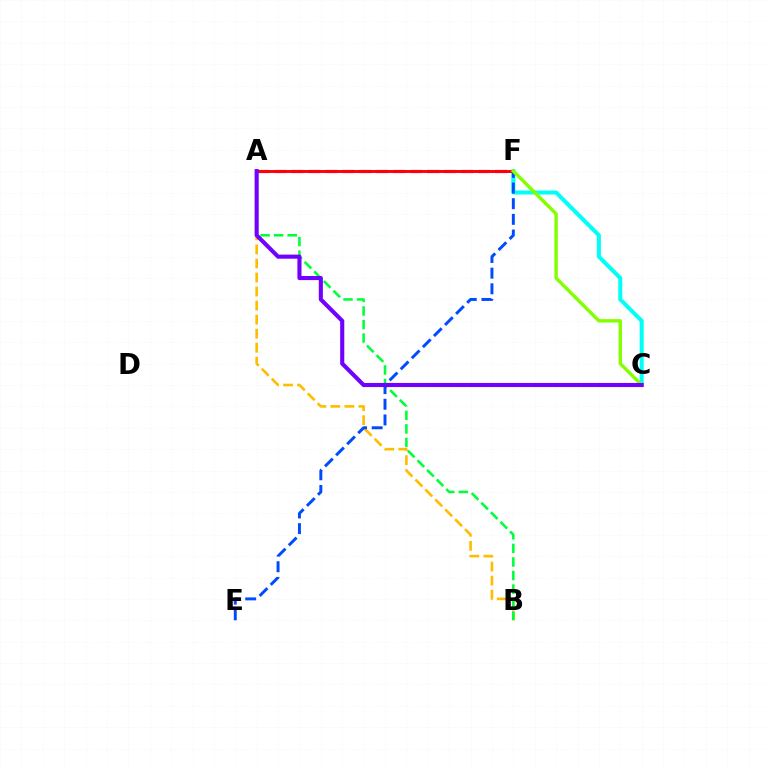{('A', 'B'): [{'color': '#ffbd00', 'line_style': 'dashed', 'thickness': 1.91}, {'color': '#00ff39', 'line_style': 'dashed', 'thickness': 1.84}], ('C', 'F'): [{'color': '#00fff6', 'line_style': 'solid', 'thickness': 2.89}, {'color': '#84ff00', 'line_style': 'solid', 'thickness': 2.46}], ('E', 'F'): [{'color': '#004bff', 'line_style': 'dashed', 'thickness': 2.13}], ('A', 'F'): [{'color': '#ff00cf', 'line_style': 'dashed', 'thickness': 2.31}, {'color': '#ff0000', 'line_style': 'solid', 'thickness': 2.1}], ('A', 'C'): [{'color': '#7200ff', 'line_style': 'solid', 'thickness': 2.95}]}